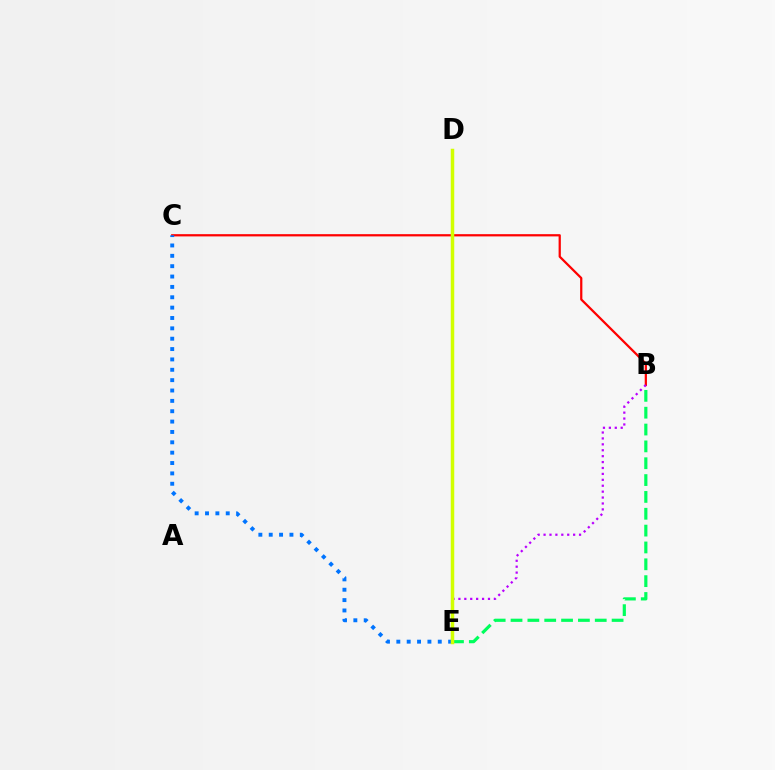{('B', 'C'): [{'color': '#ff0000', 'line_style': 'solid', 'thickness': 1.61}], ('C', 'E'): [{'color': '#0074ff', 'line_style': 'dotted', 'thickness': 2.81}], ('B', 'E'): [{'color': '#b900ff', 'line_style': 'dotted', 'thickness': 1.61}, {'color': '#00ff5c', 'line_style': 'dashed', 'thickness': 2.29}], ('D', 'E'): [{'color': '#d1ff00', 'line_style': 'solid', 'thickness': 2.51}]}